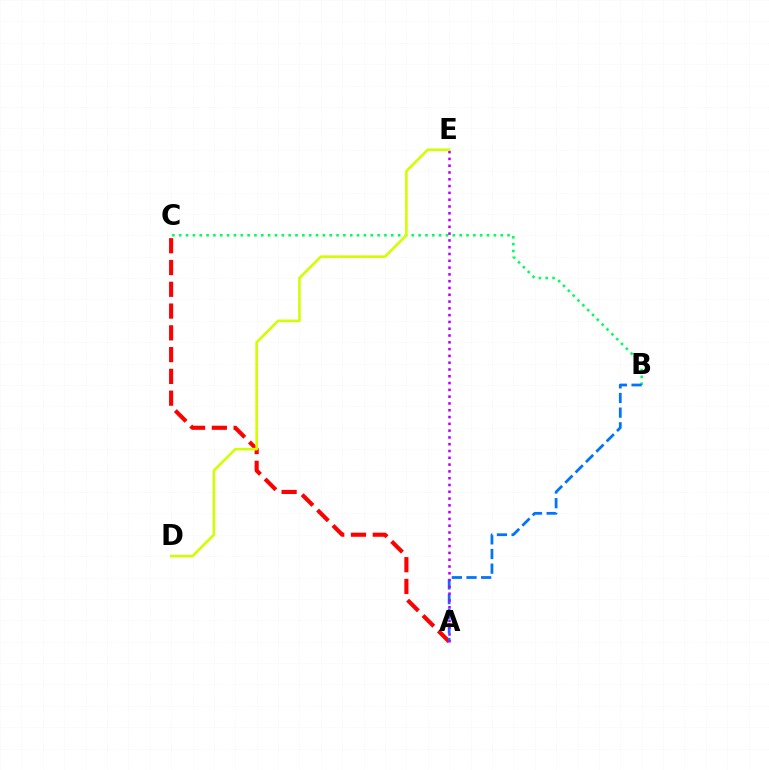{('B', 'C'): [{'color': '#00ff5c', 'line_style': 'dotted', 'thickness': 1.86}], ('A', 'C'): [{'color': '#ff0000', 'line_style': 'dashed', 'thickness': 2.96}], ('A', 'B'): [{'color': '#0074ff', 'line_style': 'dashed', 'thickness': 1.99}], ('A', 'E'): [{'color': '#b900ff', 'line_style': 'dotted', 'thickness': 1.85}], ('D', 'E'): [{'color': '#d1ff00', 'line_style': 'solid', 'thickness': 1.88}]}